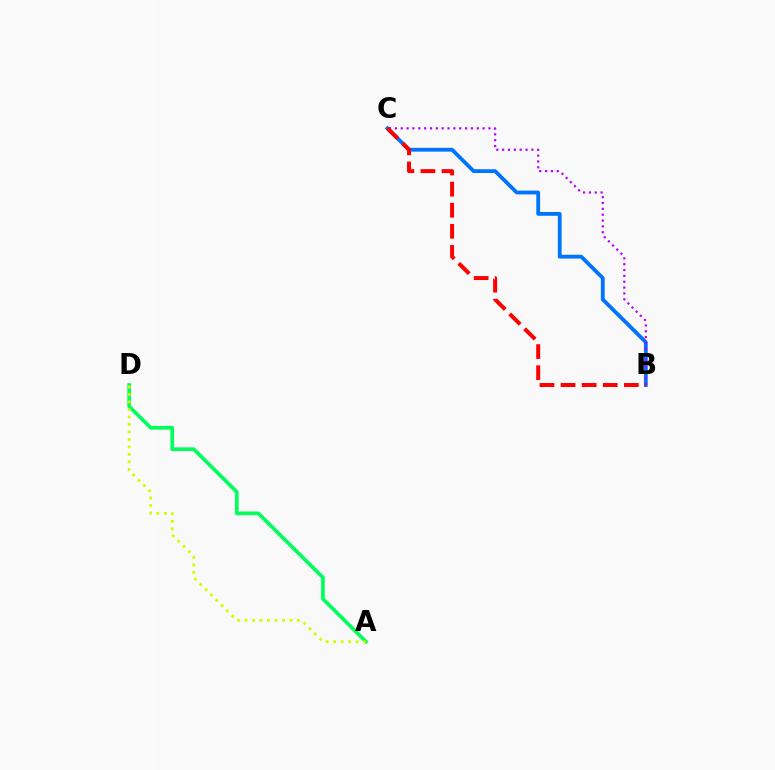{('B', 'C'): [{'color': '#0074ff', 'line_style': 'solid', 'thickness': 2.74}, {'color': '#b900ff', 'line_style': 'dotted', 'thickness': 1.59}, {'color': '#ff0000', 'line_style': 'dashed', 'thickness': 2.86}], ('A', 'D'): [{'color': '#00ff5c', 'line_style': 'solid', 'thickness': 2.65}, {'color': '#d1ff00', 'line_style': 'dotted', 'thickness': 2.04}]}